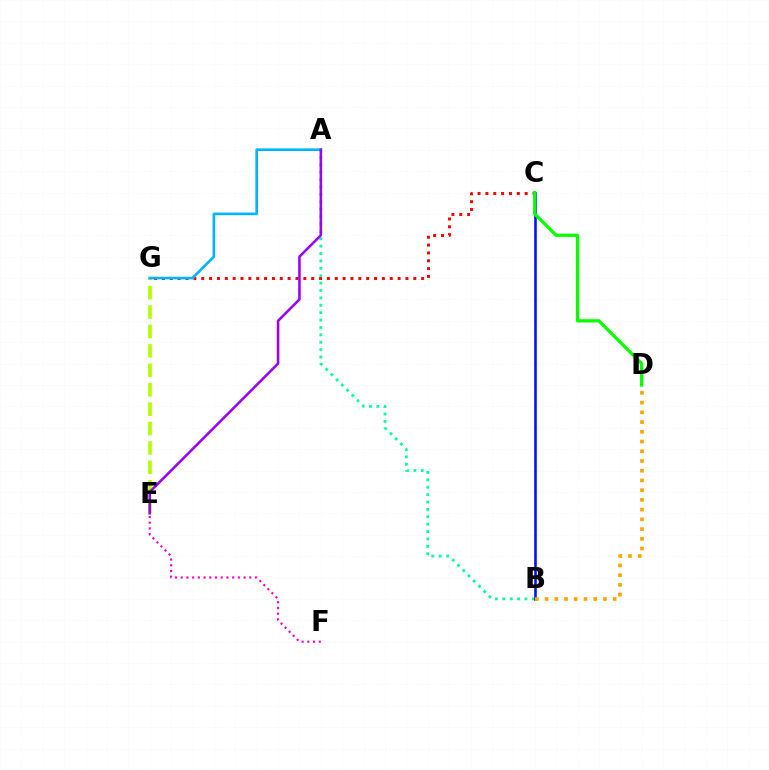{('E', 'F'): [{'color': '#ff00bd', 'line_style': 'dotted', 'thickness': 1.55}], ('C', 'G'): [{'color': '#ff0000', 'line_style': 'dotted', 'thickness': 2.13}], ('E', 'G'): [{'color': '#b3ff00', 'line_style': 'dashed', 'thickness': 2.64}], ('A', 'B'): [{'color': '#00ff9d', 'line_style': 'dotted', 'thickness': 2.01}], ('A', 'G'): [{'color': '#00b5ff', 'line_style': 'solid', 'thickness': 1.92}], ('B', 'C'): [{'color': '#0010ff', 'line_style': 'solid', 'thickness': 1.86}], ('A', 'E'): [{'color': '#9b00ff', 'line_style': 'solid', 'thickness': 1.85}], ('C', 'D'): [{'color': '#08ff00', 'line_style': 'solid', 'thickness': 2.36}], ('B', 'D'): [{'color': '#ffa500', 'line_style': 'dotted', 'thickness': 2.64}]}